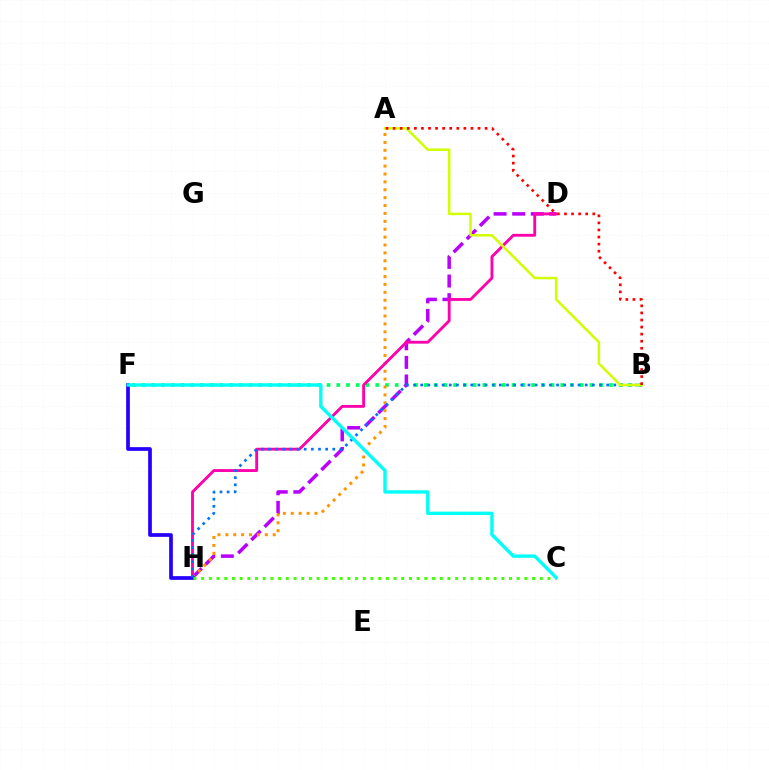{('B', 'F'): [{'color': '#00ff5c', 'line_style': 'dotted', 'thickness': 2.65}], ('D', 'H'): [{'color': '#b900ff', 'line_style': 'dashed', 'thickness': 2.53}, {'color': '#ff00ac', 'line_style': 'solid', 'thickness': 2.05}], ('A', 'H'): [{'color': '#ff9400', 'line_style': 'dotted', 'thickness': 2.14}], ('F', 'H'): [{'color': '#2500ff', 'line_style': 'solid', 'thickness': 2.66}], ('B', 'H'): [{'color': '#0074ff', 'line_style': 'dotted', 'thickness': 1.94}], ('A', 'B'): [{'color': '#d1ff00', 'line_style': 'solid', 'thickness': 1.8}, {'color': '#ff0000', 'line_style': 'dotted', 'thickness': 1.92}], ('C', 'H'): [{'color': '#3dff00', 'line_style': 'dotted', 'thickness': 2.09}], ('C', 'F'): [{'color': '#00fff6', 'line_style': 'solid', 'thickness': 2.43}]}